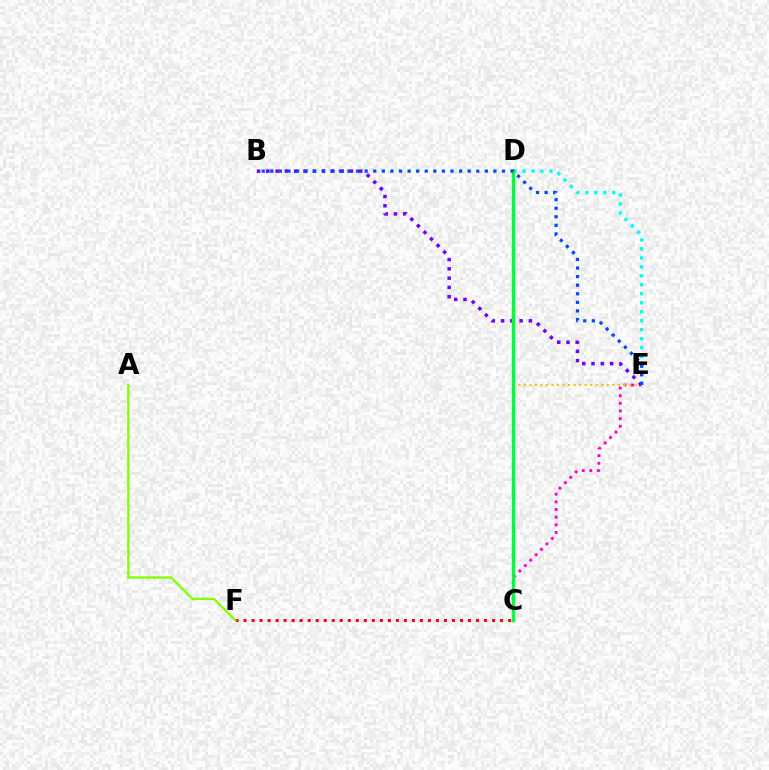{('C', 'F'): [{'color': '#ff0000', 'line_style': 'dotted', 'thickness': 2.18}], ('C', 'E'): [{'color': '#ff00cf', 'line_style': 'dotted', 'thickness': 2.08}], ('D', 'E'): [{'color': '#ffbd00', 'line_style': 'dotted', 'thickness': 1.5}, {'color': '#00fff6', 'line_style': 'dotted', 'thickness': 2.44}], ('B', 'E'): [{'color': '#7200ff', 'line_style': 'dotted', 'thickness': 2.52}, {'color': '#004bff', 'line_style': 'dotted', 'thickness': 2.33}], ('C', 'D'): [{'color': '#00ff39', 'line_style': 'solid', 'thickness': 2.48}], ('A', 'F'): [{'color': '#84ff00', 'line_style': 'solid', 'thickness': 1.67}]}